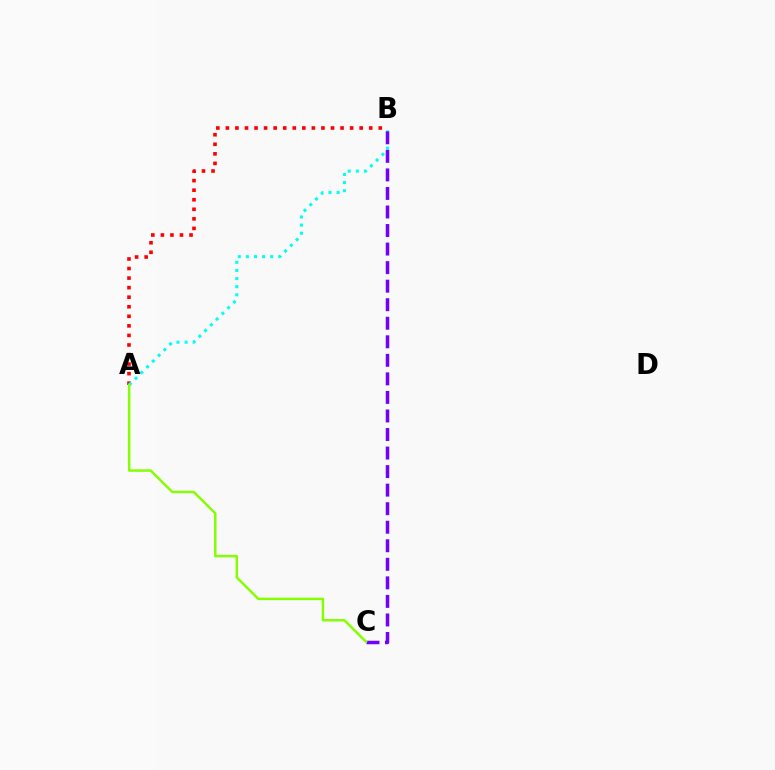{('A', 'B'): [{'color': '#ff0000', 'line_style': 'dotted', 'thickness': 2.6}, {'color': '#00fff6', 'line_style': 'dotted', 'thickness': 2.2}], ('B', 'C'): [{'color': '#7200ff', 'line_style': 'dashed', 'thickness': 2.52}], ('A', 'C'): [{'color': '#84ff00', 'line_style': 'solid', 'thickness': 1.77}]}